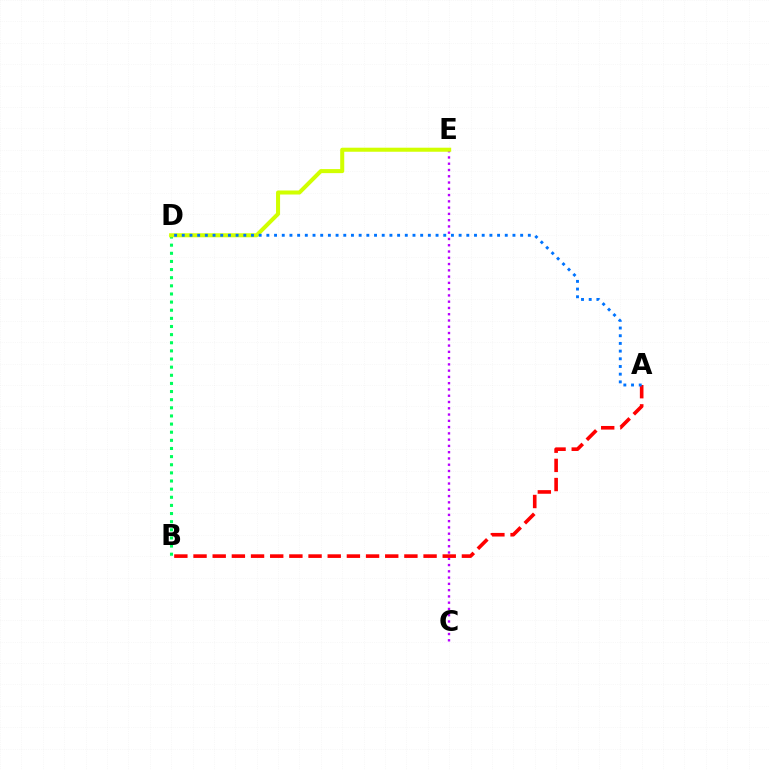{('B', 'D'): [{'color': '#00ff5c', 'line_style': 'dotted', 'thickness': 2.21}], ('C', 'E'): [{'color': '#b900ff', 'line_style': 'dotted', 'thickness': 1.7}], ('D', 'E'): [{'color': '#d1ff00', 'line_style': 'solid', 'thickness': 2.91}], ('A', 'B'): [{'color': '#ff0000', 'line_style': 'dashed', 'thickness': 2.6}], ('A', 'D'): [{'color': '#0074ff', 'line_style': 'dotted', 'thickness': 2.09}]}